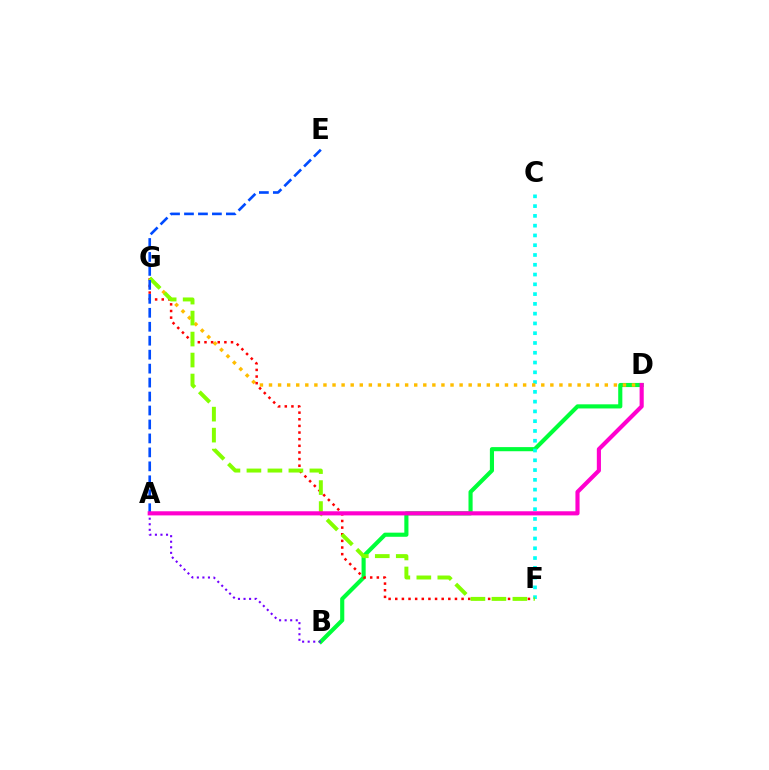{('B', 'D'): [{'color': '#00ff39', 'line_style': 'solid', 'thickness': 2.97}], ('C', 'F'): [{'color': '#00fff6', 'line_style': 'dotted', 'thickness': 2.66}], ('A', 'B'): [{'color': '#7200ff', 'line_style': 'dotted', 'thickness': 1.51}], ('D', 'G'): [{'color': '#ffbd00', 'line_style': 'dotted', 'thickness': 2.47}], ('F', 'G'): [{'color': '#ff0000', 'line_style': 'dotted', 'thickness': 1.8}, {'color': '#84ff00', 'line_style': 'dashed', 'thickness': 2.85}], ('A', 'E'): [{'color': '#004bff', 'line_style': 'dashed', 'thickness': 1.9}], ('A', 'D'): [{'color': '#ff00cf', 'line_style': 'solid', 'thickness': 2.97}]}